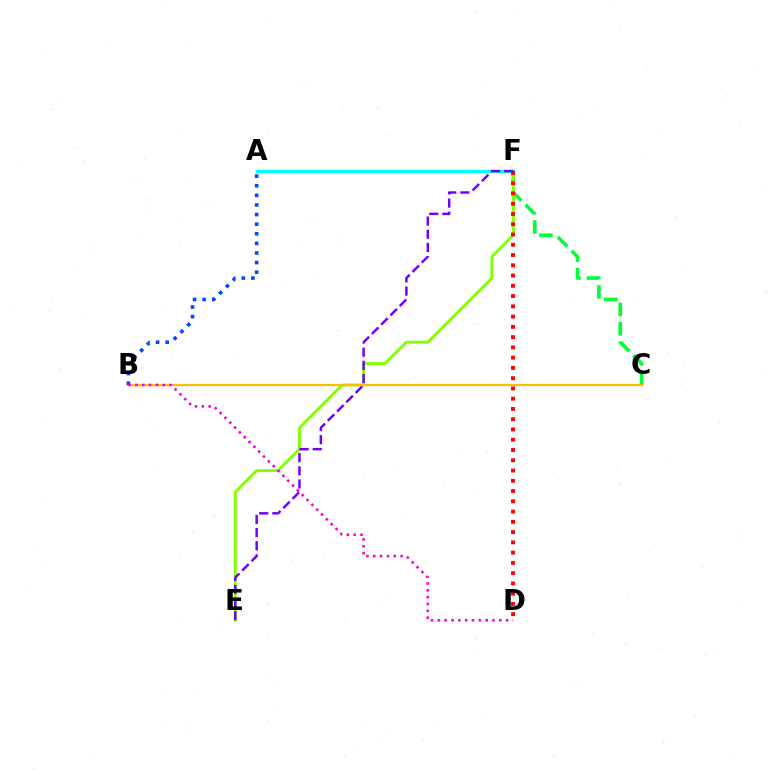{('C', 'F'): [{'color': '#00ff39', 'line_style': 'dashed', 'thickness': 2.64}], ('E', 'F'): [{'color': '#84ff00', 'line_style': 'solid', 'thickness': 2.09}, {'color': '#7200ff', 'line_style': 'dashed', 'thickness': 1.79}], ('A', 'F'): [{'color': '#00fff6', 'line_style': 'solid', 'thickness': 2.34}], ('D', 'F'): [{'color': '#ff0000', 'line_style': 'dotted', 'thickness': 2.79}], ('B', 'C'): [{'color': '#ffbd00', 'line_style': 'solid', 'thickness': 1.57}], ('A', 'B'): [{'color': '#004bff', 'line_style': 'dotted', 'thickness': 2.61}], ('B', 'D'): [{'color': '#ff00cf', 'line_style': 'dotted', 'thickness': 1.86}]}